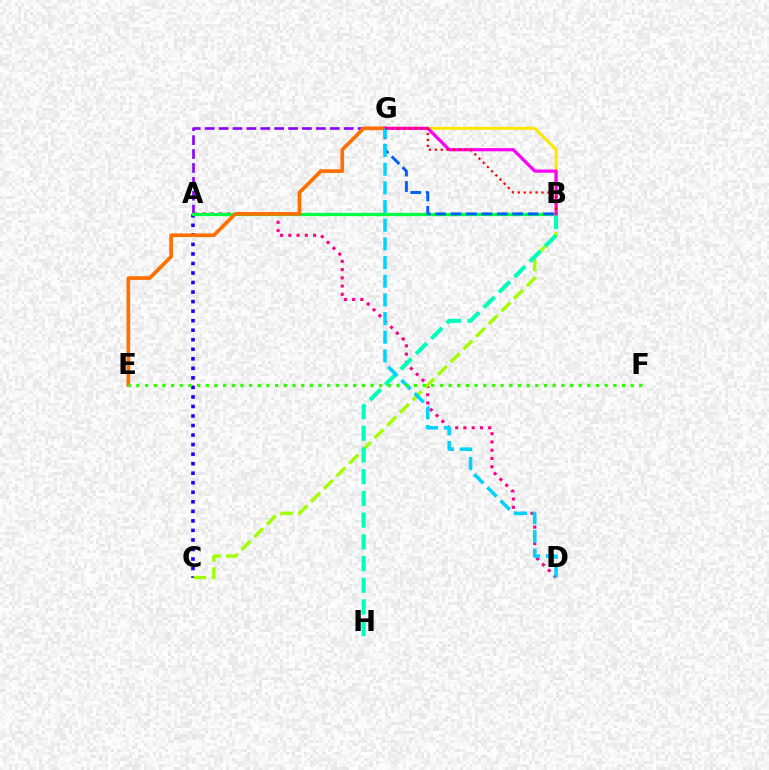{('A', 'G'): [{'color': '#8a00ff', 'line_style': 'dashed', 'thickness': 1.89}], ('A', 'D'): [{'color': '#ff0088', 'line_style': 'dotted', 'thickness': 2.24}], ('A', 'C'): [{'color': '#1900ff', 'line_style': 'dotted', 'thickness': 2.59}], ('A', 'B'): [{'color': '#00ff45', 'line_style': 'solid', 'thickness': 2.34}], ('B', 'C'): [{'color': '#a2ff00', 'line_style': 'dashed', 'thickness': 2.44}], ('B', 'H'): [{'color': '#00ffbb', 'line_style': 'dashed', 'thickness': 2.95}], ('B', 'G'): [{'color': '#ffe600', 'line_style': 'solid', 'thickness': 2.16}, {'color': '#fa00f9', 'line_style': 'solid', 'thickness': 2.3}, {'color': '#005dff', 'line_style': 'dashed', 'thickness': 2.09}, {'color': '#ff0000', 'line_style': 'dotted', 'thickness': 1.61}], ('E', 'G'): [{'color': '#ff7000', 'line_style': 'solid', 'thickness': 2.66}], ('D', 'G'): [{'color': '#00d3ff', 'line_style': 'dashed', 'thickness': 2.54}], ('E', 'F'): [{'color': '#31ff00', 'line_style': 'dotted', 'thickness': 2.36}]}